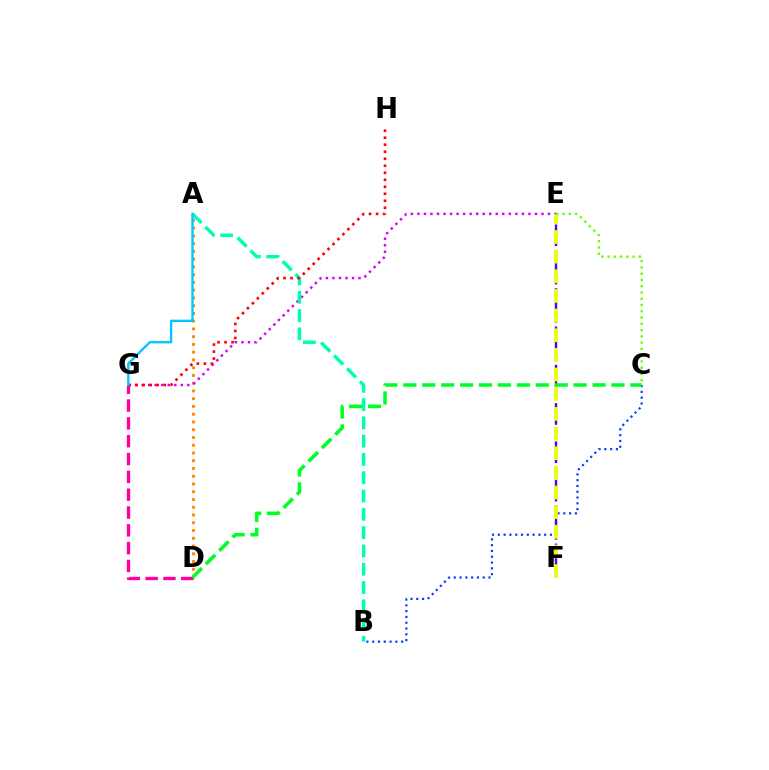{('B', 'C'): [{'color': '#003fff', 'line_style': 'dotted', 'thickness': 1.57}], ('E', 'F'): [{'color': '#4f00ff', 'line_style': 'dashed', 'thickness': 1.73}, {'color': '#eeff00', 'line_style': 'dashed', 'thickness': 2.67}], ('A', 'D'): [{'color': '#ff8800', 'line_style': 'dotted', 'thickness': 2.11}], ('D', 'G'): [{'color': '#ff00a0', 'line_style': 'dashed', 'thickness': 2.42}], ('C', 'D'): [{'color': '#00ff27', 'line_style': 'dashed', 'thickness': 2.57}], ('E', 'G'): [{'color': '#d600ff', 'line_style': 'dotted', 'thickness': 1.77}], ('A', 'B'): [{'color': '#00ffaf', 'line_style': 'dashed', 'thickness': 2.49}], ('G', 'H'): [{'color': '#ff0000', 'line_style': 'dotted', 'thickness': 1.9}], ('C', 'E'): [{'color': '#66ff00', 'line_style': 'dotted', 'thickness': 1.7}], ('A', 'G'): [{'color': '#00c7ff', 'line_style': 'solid', 'thickness': 1.69}]}